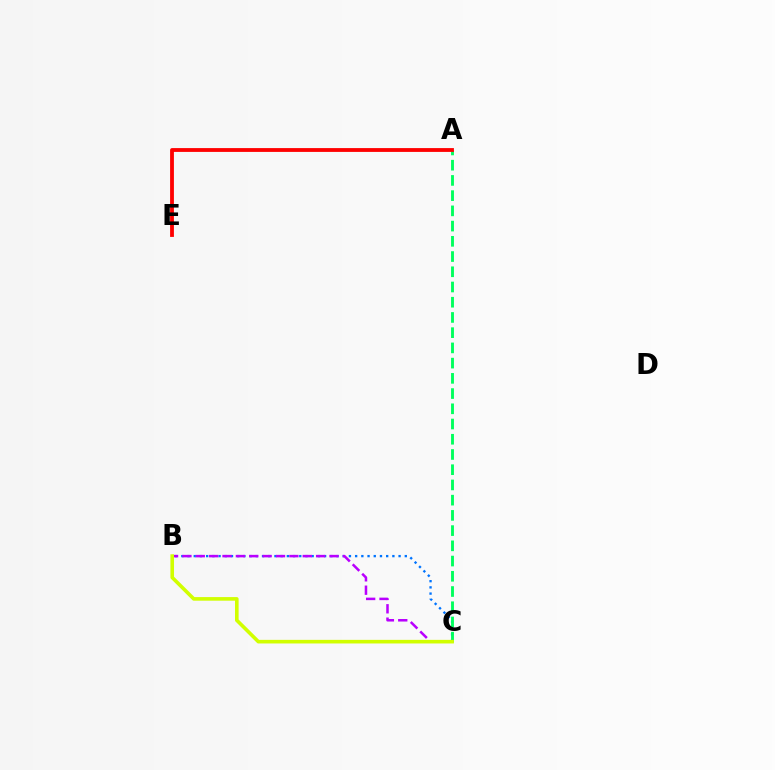{('B', 'C'): [{'color': '#0074ff', 'line_style': 'dotted', 'thickness': 1.69}, {'color': '#b900ff', 'line_style': 'dashed', 'thickness': 1.82}, {'color': '#d1ff00', 'line_style': 'solid', 'thickness': 2.6}], ('A', 'C'): [{'color': '#00ff5c', 'line_style': 'dashed', 'thickness': 2.07}], ('A', 'E'): [{'color': '#ff0000', 'line_style': 'solid', 'thickness': 2.75}]}